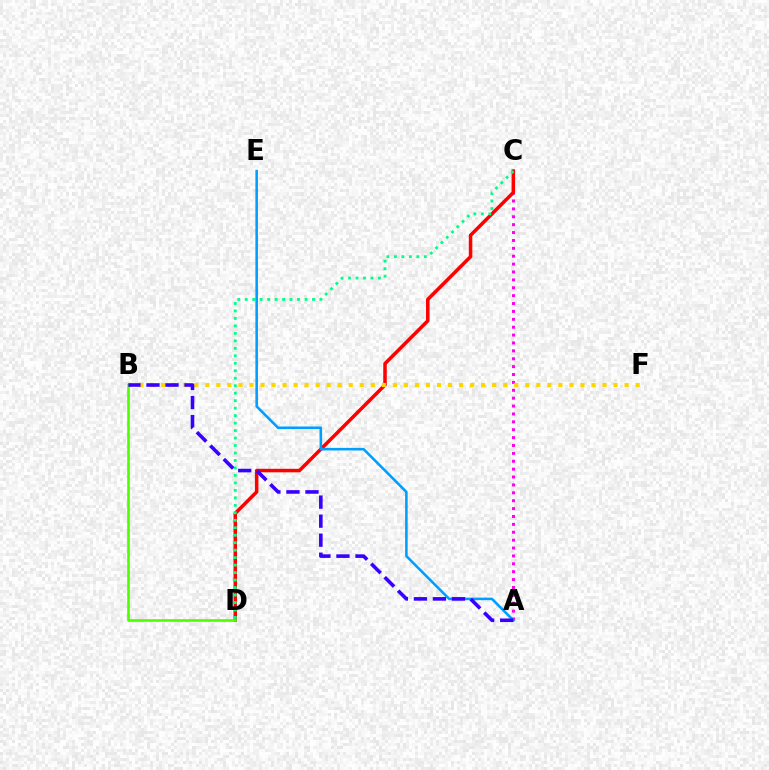{('A', 'C'): [{'color': '#ff00ed', 'line_style': 'dotted', 'thickness': 2.14}], ('C', 'D'): [{'color': '#ff0000', 'line_style': 'solid', 'thickness': 2.54}, {'color': '#00ff86', 'line_style': 'dotted', 'thickness': 2.03}], ('A', 'E'): [{'color': '#009eff', 'line_style': 'solid', 'thickness': 1.84}], ('B', 'F'): [{'color': '#ffd500', 'line_style': 'dotted', 'thickness': 3.0}], ('B', 'D'): [{'color': '#4fff00', 'line_style': 'solid', 'thickness': 1.91}], ('A', 'B'): [{'color': '#3700ff', 'line_style': 'dashed', 'thickness': 2.59}]}